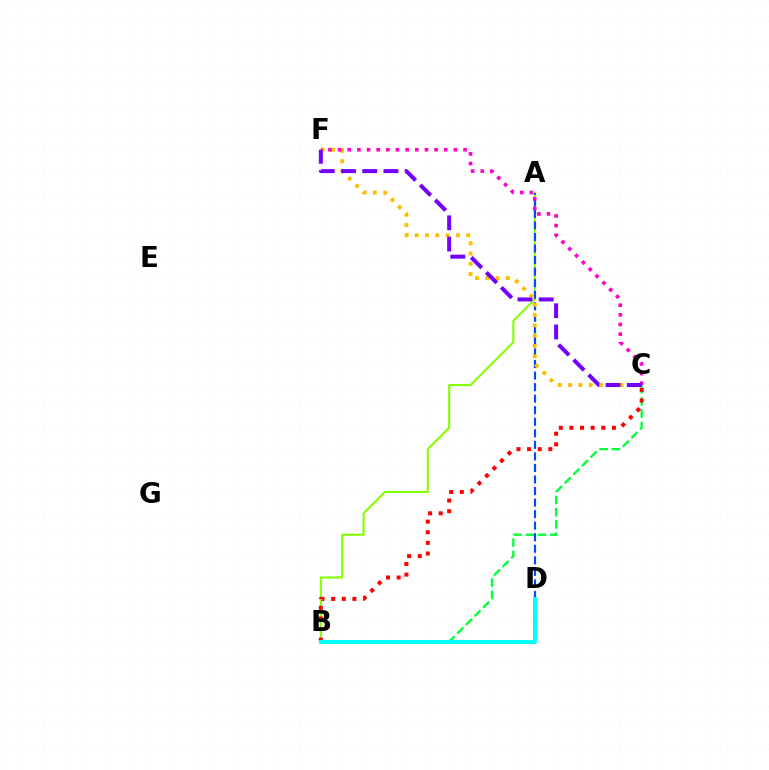{('B', 'C'): [{'color': '#00ff39', 'line_style': 'dashed', 'thickness': 1.66}, {'color': '#ff0000', 'line_style': 'dotted', 'thickness': 2.89}], ('A', 'B'): [{'color': '#84ff00', 'line_style': 'solid', 'thickness': 1.51}], ('A', 'D'): [{'color': '#004bff', 'line_style': 'dashed', 'thickness': 1.57}], ('C', 'F'): [{'color': '#ffbd00', 'line_style': 'dotted', 'thickness': 2.8}, {'color': '#ff00cf', 'line_style': 'dotted', 'thickness': 2.62}, {'color': '#7200ff', 'line_style': 'dashed', 'thickness': 2.88}], ('B', 'D'): [{'color': '#00fff6', 'line_style': 'solid', 'thickness': 2.82}]}